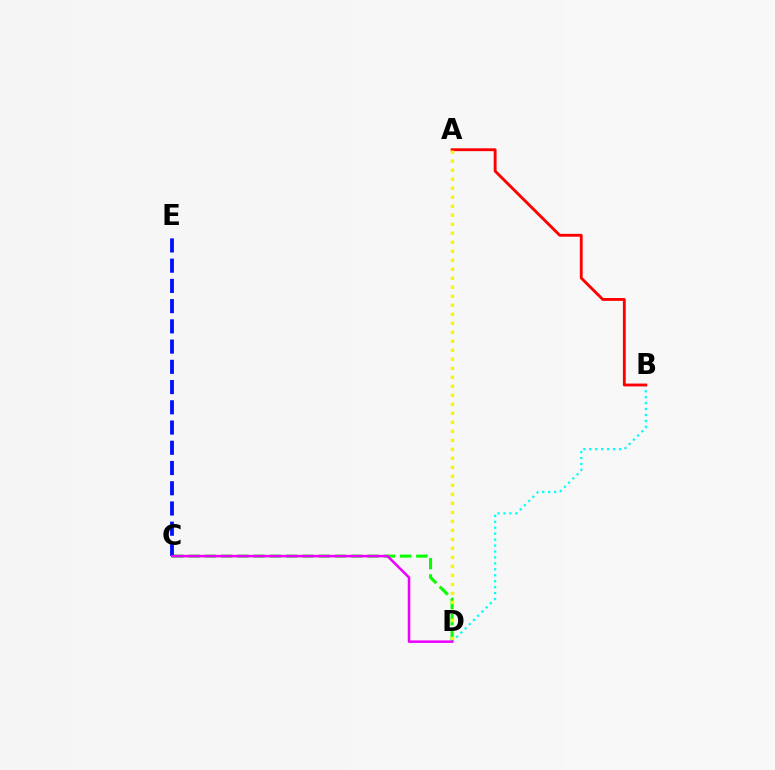{('C', 'D'): [{'color': '#08ff00', 'line_style': 'dashed', 'thickness': 2.21}, {'color': '#ee00ff', 'line_style': 'solid', 'thickness': 1.82}], ('C', 'E'): [{'color': '#0010ff', 'line_style': 'dashed', 'thickness': 2.75}], ('B', 'D'): [{'color': '#00fff6', 'line_style': 'dotted', 'thickness': 1.61}], ('A', 'B'): [{'color': '#ff0000', 'line_style': 'solid', 'thickness': 2.06}], ('A', 'D'): [{'color': '#fcf500', 'line_style': 'dotted', 'thickness': 2.45}]}